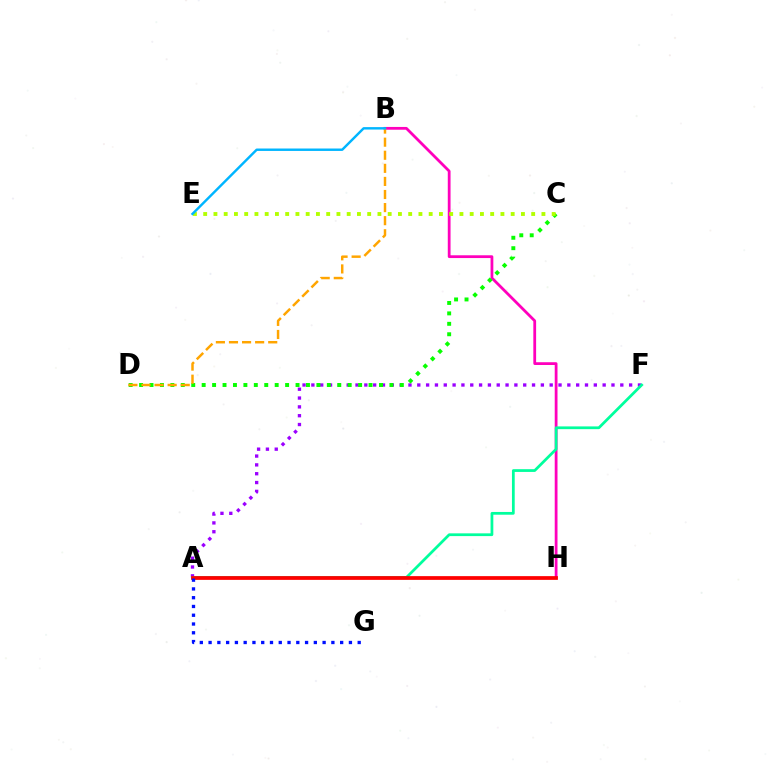{('A', 'F'): [{'color': '#9b00ff', 'line_style': 'dotted', 'thickness': 2.4}, {'color': '#00ff9d', 'line_style': 'solid', 'thickness': 1.98}], ('B', 'H'): [{'color': '#ff00bd', 'line_style': 'solid', 'thickness': 2.0}], ('C', 'D'): [{'color': '#08ff00', 'line_style': 'dotted', 'thickness': 2.83}], ('C', 'E'): [{'color': '#b3ff00', 'line_style': 'dotted', 'thickness': 2.78}], ('A', 'H'): [{'color': '#ff0000', 'line_style': 'solid', 'thickness': 2.69}], ('B', 'D'): [{'color': '#ffa500', 'line_style': 'dashed', 'thickness': 1.78}], ('B', 'E'): [{'color': '#00b5ff', 'line_style': 'solid', 'thickness': 1.75}], ('A', 'G'): [{'color': '#0010ff', 'line_style': 'dotted', 'thickness': 2.38}]}